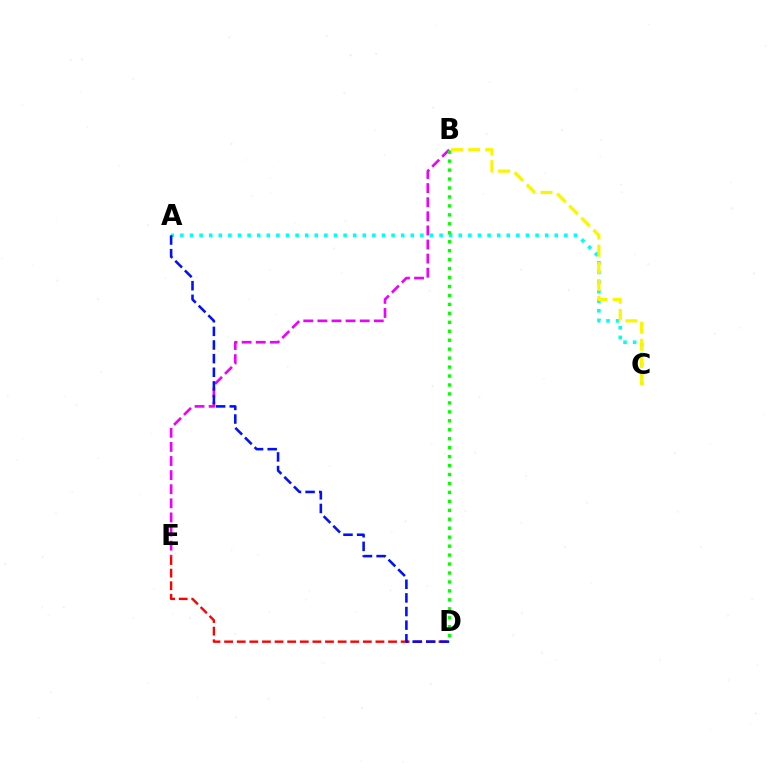{('A', 'C'): [{'color': '#00fff6', 'line_style': 'dotted', 'thickness': 2.61}], ('B', 'E'): [{'color': '#ee00ff', 'line_style': 'dashed', 'thickness': 1.92}], ('B', 'C'): [{'color': '#fcf500', 'line_style': 'dashed', 'thickness': 2.32}], ('D', 'E'): [{'color': '#ff0000', 'line_style': 'dashed', 'thickness': 1.71}], ('B', 'D'): [{'color': '#08ff00', 'line_style': 'dotted', 'thickness': 2.43}], ('A', 'D'): [{'color': '#0010ff', 'line_style': 'dashed', 'thickness': 1.85}]}